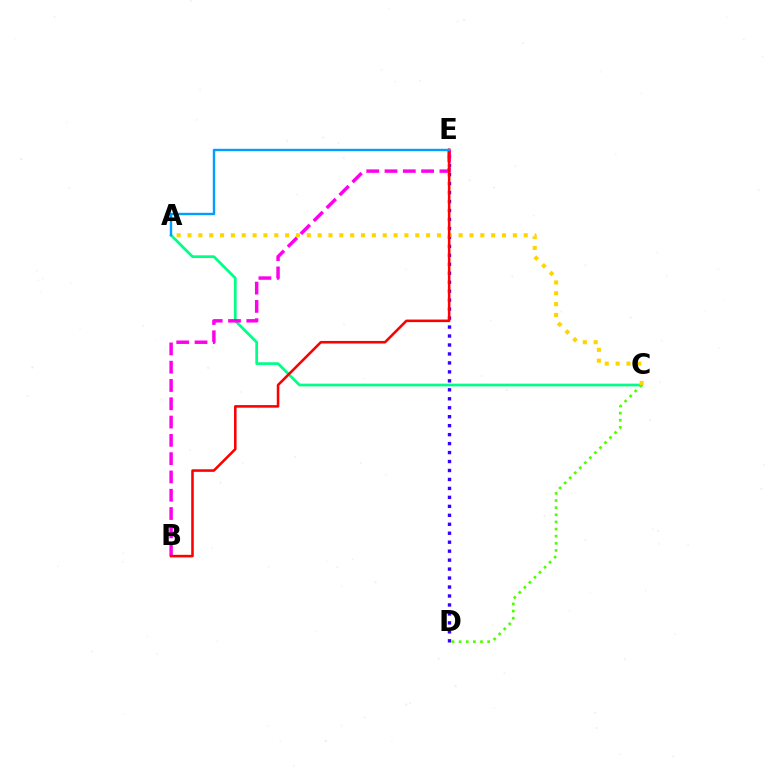{('D', 'E'): [{'color': '#3700ff', 'line_style': 'dotted', 'thickness': 2.44}], ('A', 'C'): [{'color': '#00ff86', 'line_style': 'solid', 'thickness': 1.96}, {'color': '#ffd500', 'line_style': 'dotted', 'thickness': 2.95}], ('C', 'D'): [{'color': '#4fff00', 'line_style': 'dotted', 'thickness': 1.94}], ('B', 'E'): [{'color': '#ff00ed', 'line_style': 'dashed', 'thickness': 2.49}, {'color': '#ff0000', 'line_style': 'solid', 'thickness': 1.85}], ('A', 'E'): [{'color': '#009eff', 'line_style': 'solid', 'thickness': 1.75}]}